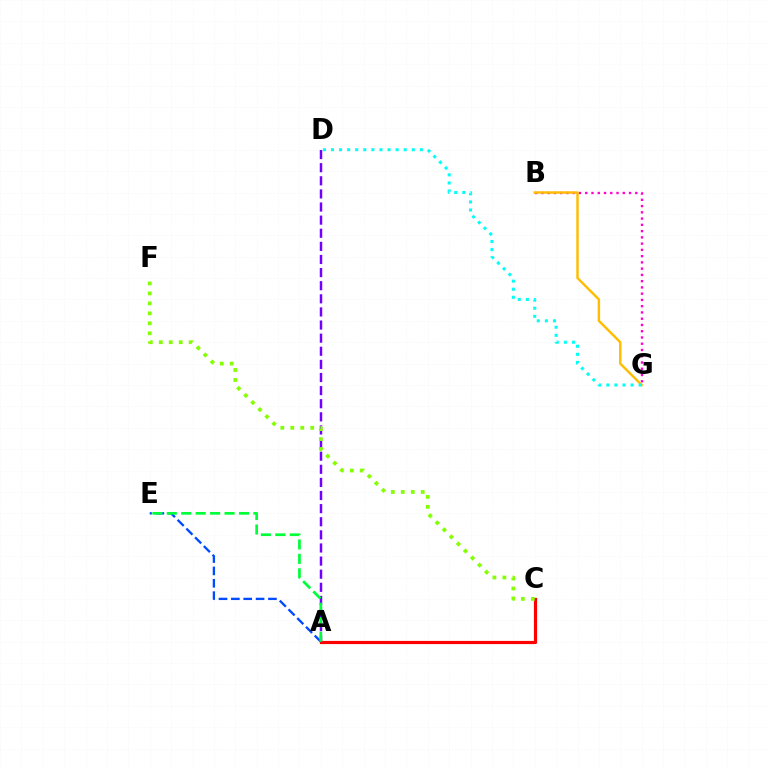{('A', 'D'): [{'color': '#7200ff', 'line_style': 'dashed', 'thickness': 1.78}], ('B', 'G'): [{'color': '#ff00cf', 'line_style': 'dotted', 'thickness': 1.7}, {'color': '#ffbd00', 'line_style': 'solid', 'thickness': 1.75}], ('A', 'C'): [{'color': '#ff0000', 'line_style': 'solid', 'thickness': 2.28}], ('A', 'E'): [{'color': '#004bff', 'line_style': 'dashed', 'thickness': 1.68}, {'color': '#00ff39', 'line_style': 'dashed', 'thickness': 1.96}], ('C', 'F'): [{'color': '#84ff00', 'line_style': 'dotted', 'thickness': 2.71}], ('D', 'G'): [{'color': '#00fff6', 'line_style': 'dotted', 'thickness': 2.2}]}